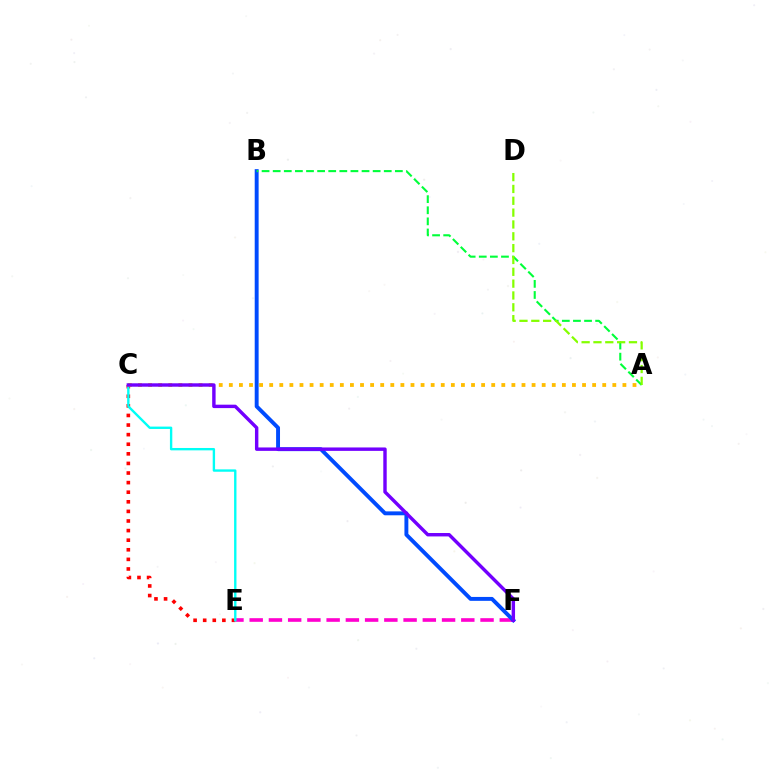{('C', 'E'): [{'color': '#ff0000', 'line_style': 'dotted', 'thickness': 2.61}, {'color': '#00fff6', 'line_style': 'solid', 'thickness': 1.71}], ('E', 'F'): [{'color': '#ff00cf', 'line_style': 'dashed', 'thickness': 2.61}], ('B', 'F'): [{'color': '#004bff', 'line_style': 'solid', 'thickness': 2.81}], ('A', 'B'): [{'color': '#00ff39', 'line_style': 'dashed', 'thickness': 1.51}], ('A', 'D'): [{'color': '#84ff00', 'line_style': 'dashed', 'thickness': 1.61}], ('A', 'C'): [{'color': '#ffbd00', 'line_style': 'dotted', 'thickness': 2.74}], ('C', 'F'): [{'color': '#7200ff', 'line_style': 'solid', 'thickness': 2.46}]}